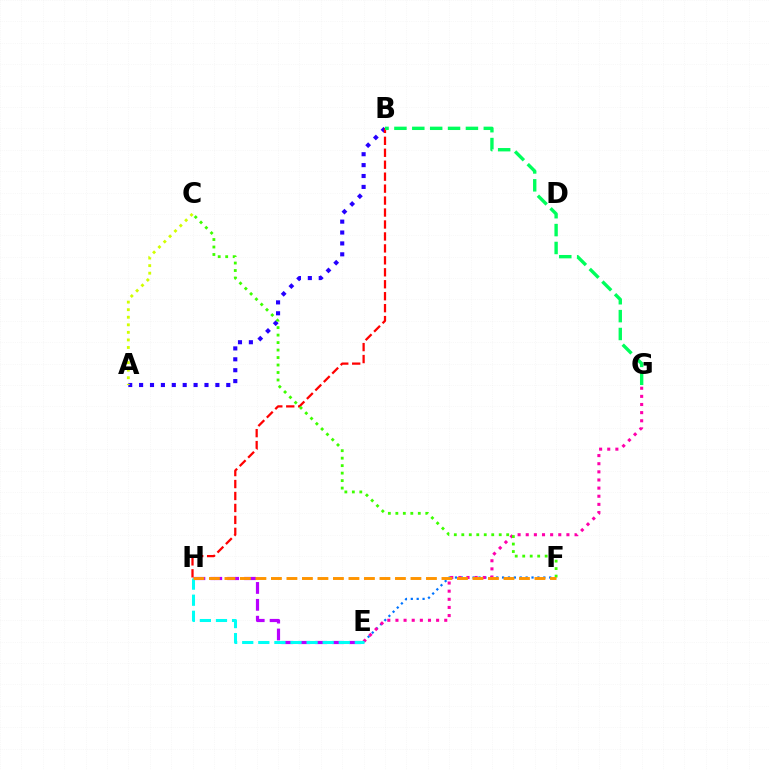{('A', 'B'): [{'color': '#2500ff', 'line_style': 'dotted', 'thickness': 2.96}], ('E', 'F'): [{'color': '#0074ff', 'line_style': 'dotted', 'thickness': 1.6}], ('E', 'G'): [{'color': '#ff00ac', 'line_style': 'dotted', 'thickness': 2.21}], ('E', 'H'): [{'color': '#b900ff', 'line_style': 'dashed', 'thickness': 2.29}, {'color': '#00fff6', 'line_style': 'dashed', 'thickness': 2.19}], ('B', 'H'): [{'color': '#ff0000', 'line_style': 'dashed', 'thickness': 1.62}], ('C', 'F'): [{'color': '#3dff00', 'line_style': 'dotted', 'thickness': 2.03}], ('F', 'H'): [{'color': '#ff9400', 'line_style': 'dashed', 'thickness': 2.11}], ('A', 'C'): [{'color': '#d1ff00', 'line_style': 'dotted', 'thickness': 2.05}], ('B', 'G'): [{'color': '#00ff5c', 'line_style': 'dashed', 'thickness': 2.43}]}